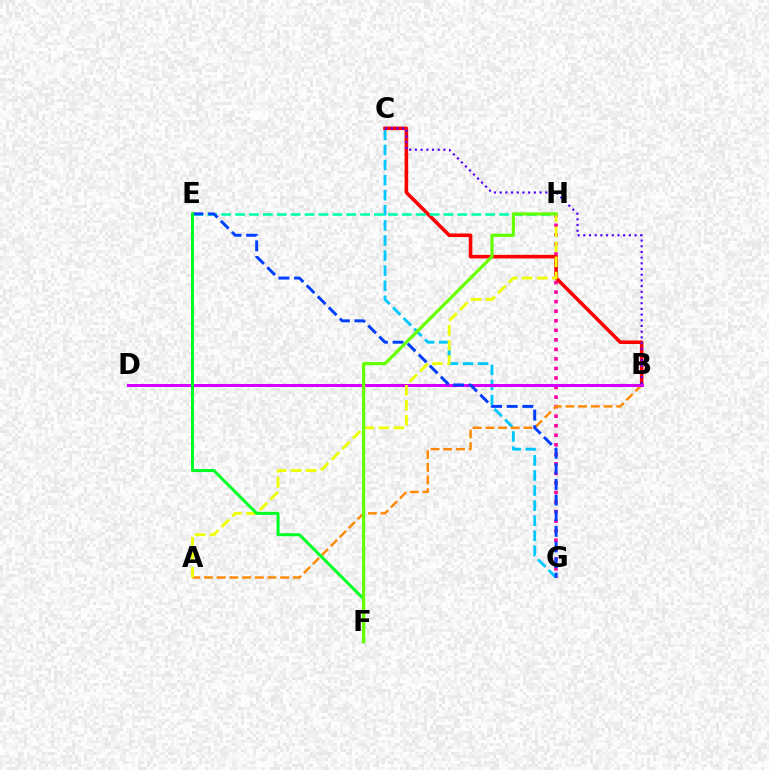{('G', 'H'): [{'color': '#ff00a0', 'line_style': 'dotted', 'thickness': 2.59}], ('C', 'G'): [{'color': '#00c7ff', 'line_style': 'dashed', 'thickness': 2.05}], ('B', 'C'): [{'color': '#ff0000', 'line_style': 'solid', 'thickness': 2.58}, {'color': '#4f00ff', 'line_style': 'dotted', 'thickness': 1.55}], ('A', 'B'): [{'color': '#ff8800', 'line_style': 'dashed', 'thickness': 1.73}], ('E', 'H'): [{'color': '#00ffaf', 'line_style': 'dashed', 'thickness': 1.89}], ('B', 'D'): [{'color': '#d600ff', 'line_style': 'solid', 'thickness': 2.16}], ('E', 'G'): [{'color': '#003fff', 'line_style': 'dashed', 'thickness': 2.12}], ('A', 'H'): [{'color': '#eeff00', 'line_style': 'dashed', 'thickness': 2.04}], ('E', 'F'): [{'color': '#00ff27', 'line_style': 'solid', 'thickness': 2.17}], ('F', 'H'): [{'color': '#66ff00', 'line_style': 'solid', 'thickness': 2.3}]}